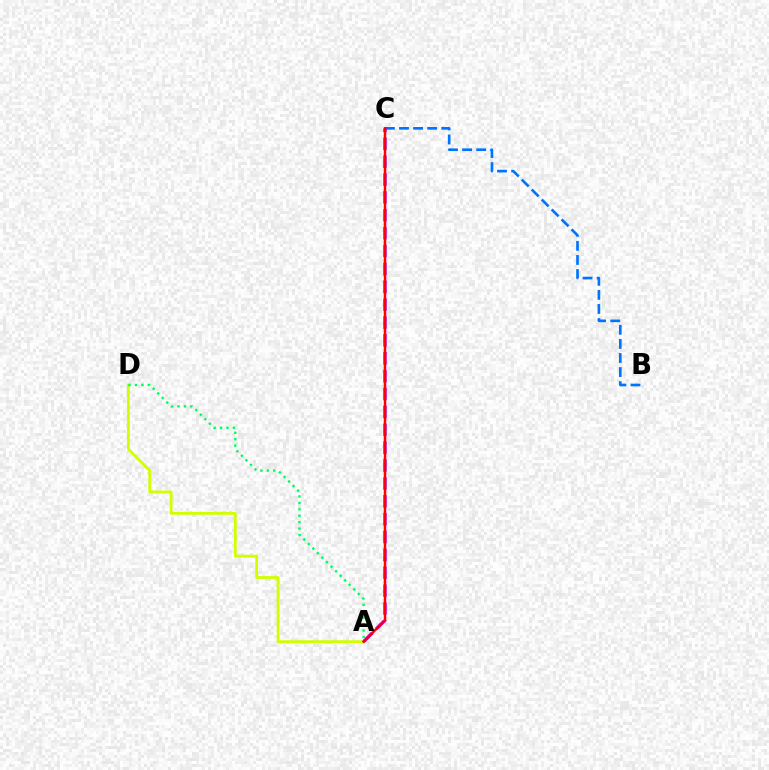{('B', 'C'): [{'color': '#0074ff', 'line_style': 'dashed', 'thickness': 1.91}], ('A', 'D'): [{'color': '#d1ff00', 'line_style': 'solid', 'thickness': 2.02}, {'color': '#00ff5c', 'line_style': 'dotted', 'thickness': 1.75}], ('A', 'C'): [{'color': '#b900ff', 'line_style': 'dashed', 'thickness': 2.43}, {'color': '#ff0000', 'line_style': 'solid', 'thickness': 1.79}]}